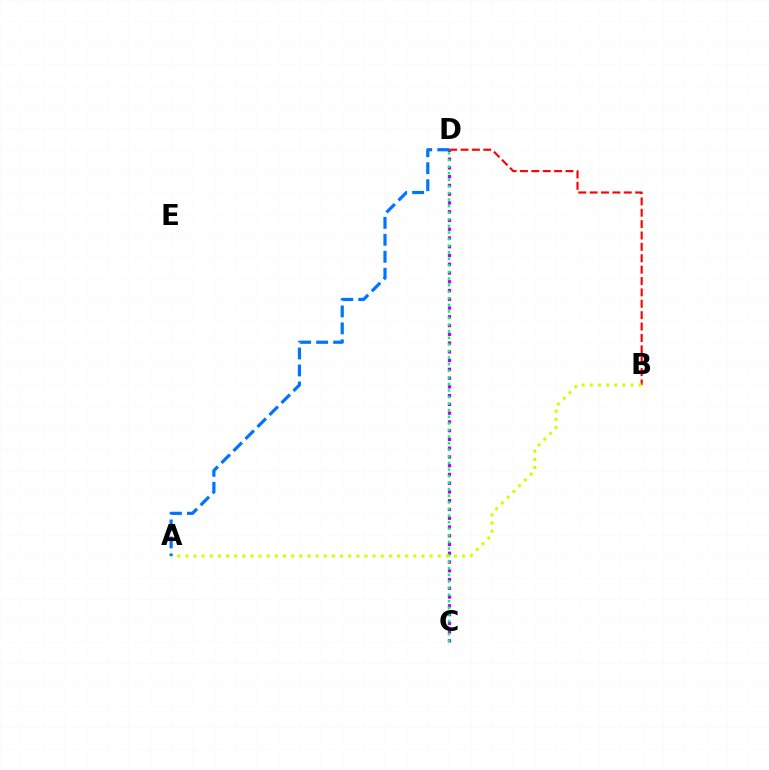{('C', 'D'): [{'color': '#b900ff', 'line_style': 'dotted', 'thickness': 2.38}, {'color': '#00ff5c', 'line_style': 'dotted', 'thickness': 1.79}], ('B', 'D'): [{'color': '#ff0000', 'line_style': 'dashed', 'thickness': 1.55}], ('A', 'B'): [{'color': '#d1ff00', 'line_style': 'dotted', 'thickness': 2.21}], ('A', 'D'): [{'color': '#0074ff', 'line_style': 'dashed', 'thickness': 2.31}]}